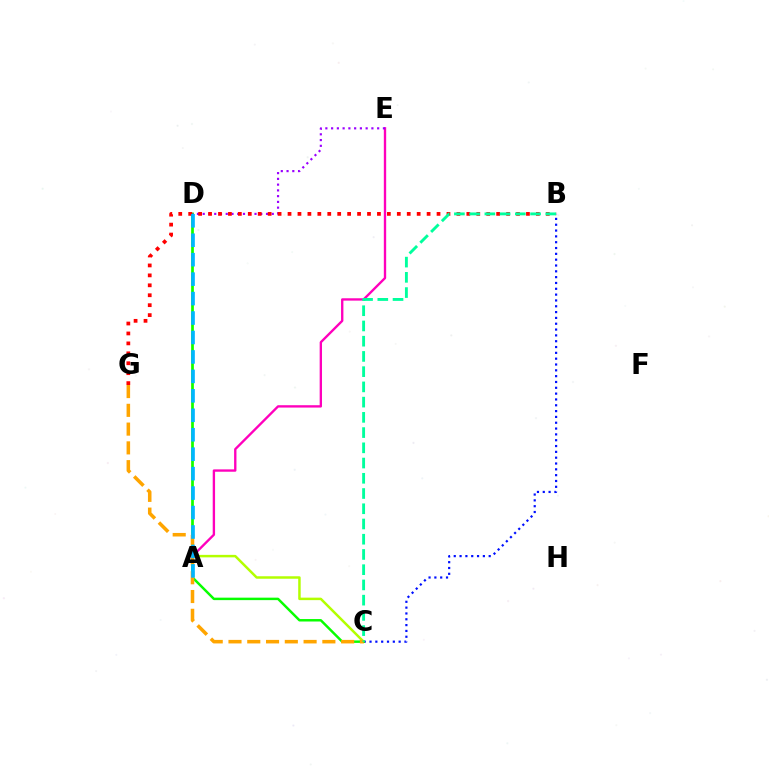{('C', 'D'): [{'color': '#b3ff00', 'line_style': 'solid', 'thickness': 1.79}, {'color': '#08ff00', 'line_style': 'solid', 'thickness': 1.77}], ('A', 'E'): [{'color': '#ff00bd', 'line_style': 'solid', 'thickness': 1.69}], ('B', 'C'): [{'color': '#0010ff', 'line_style': 'dotted', 'thickness': 1.58}, {'color': '#00ff9d', 'line_style': 'dashed', 'thickness': 2.07}], ('C', 'G'): [{'color': '#ffa500', 'line_style': 'dashed', 'thickness': 2.55}], ('D', 'E'): [{'color': '#9b00ff', 'line_style': 'dotted', 'thickness': 1.56}], ('B', 'G'): [{'color': '#ff0000', 'line_style': 'dotted', 'thickness': 2.7}], ('A', 'D'): [{'color': '#00b5ff', 'line_style': 'dashed', 'thickness': 2.64}]}